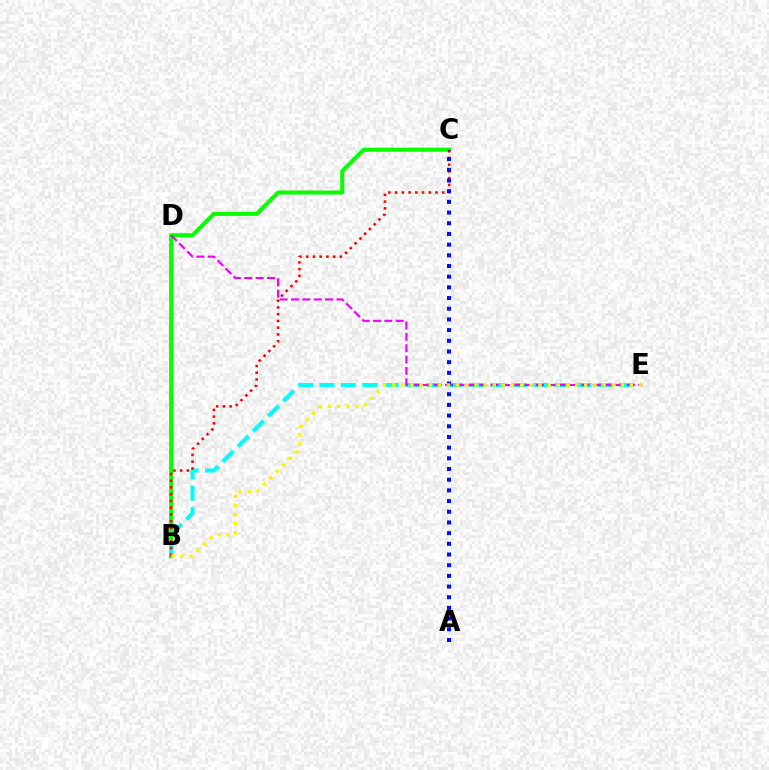{('B', 'C'): [{'color': '#08ff00', 'line_style': 'solid', 'thickness': 2.91}, {'color': '#ff0000', 'line_style': 'dotted', 'thickness': 1.83}], ('B', 'E'): [{'color': '#00fff6', 'line_style': 'dashed', 'thickness': 2.91}, {'color': '#fcf500', 'line_style': 'dotted', 'thickness': 2.49}], ('D', 'E'): [{'color': '#ee00ff', 'line_style': 'dashed', 'thickness': 1.54}], ('A', 'C'): [{'color': '#0010ff', 'line_style': 'dotted', 'thickness': 2.9}]}